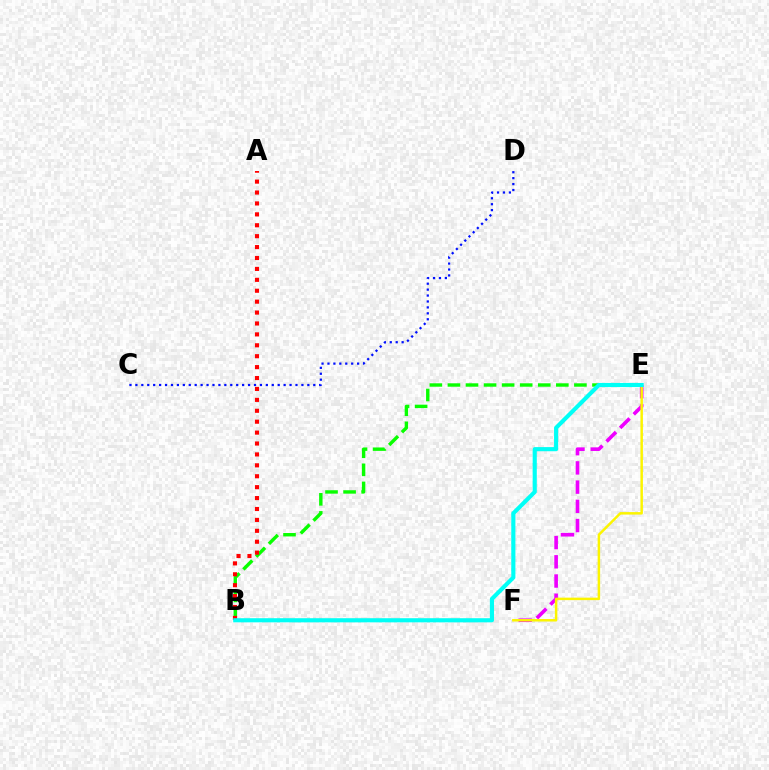{('E', 'F'): [{'color': '#ee00ff', 'line_style': 'dashed', 'thickness': 2.61}, {'color': '#fcf500', 'line_style': 'solid', 'thickness': 1.79}], ('B', 'E'): [{'color': '#08ff00', 'line_style': 'dashed', 'thickness': 2.45}, {'color': '#00fff6', 'line_style': 'solid', 'thickness': 2.97}], ('A', 'B'): [{'color': '#ff0000', 'line_style': 'dotted', 'thickness': 2.96}], ('C', 'D'): [{'color': '#0010ff', 'line_style': 'dotted', 'thickness': 1.61}]}